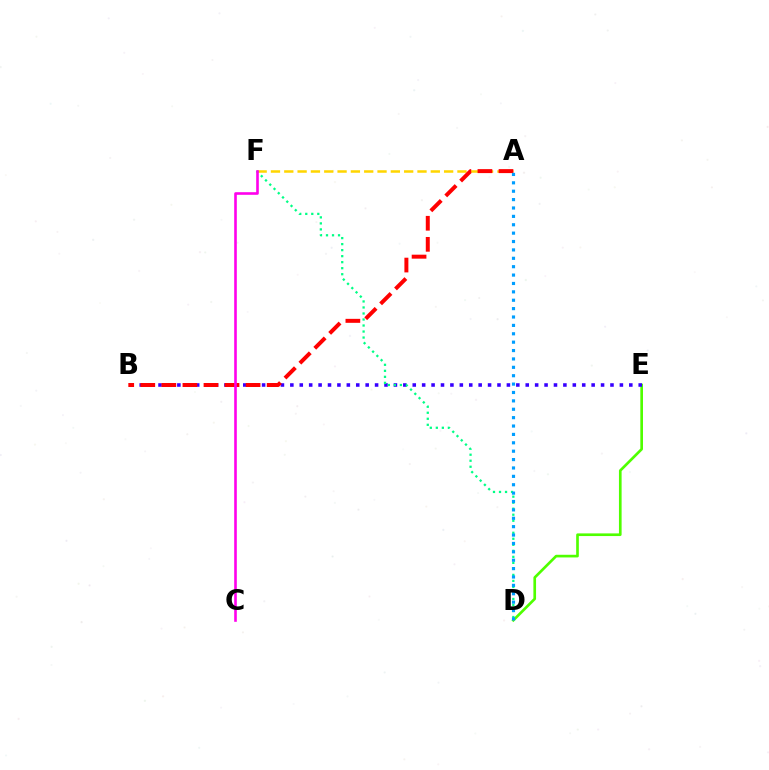{('A', 'F'): [{'color': '#ffd500', 'line_style': 'dashed', 'thickness': 1.81}], ('D', 'E'): [{'color': '#4fff00', 'line_style': 'solid', 'thickness': 1.92}], ('B', 'E'): [{'color': '#3700ff', 'line_style': 'dotted', 'thickness': 2.56}], ('D', 'F'): [{'color': '#00ff86', 'line_style': 'dotted', 'thickness': 1.63}], ('A', 'B'): [{'color': '#ff0000', 'line_style': 'dashed', 'thickness': 2.86}], ('C', 'F'): [{'color': '#ff00ed', 'line_style': 'solid', 'thickness': 1.89}], ('A', 'D'): [{'color': '#009eff', 'line_style': 'dotted', 'thickness': 2.28}]}